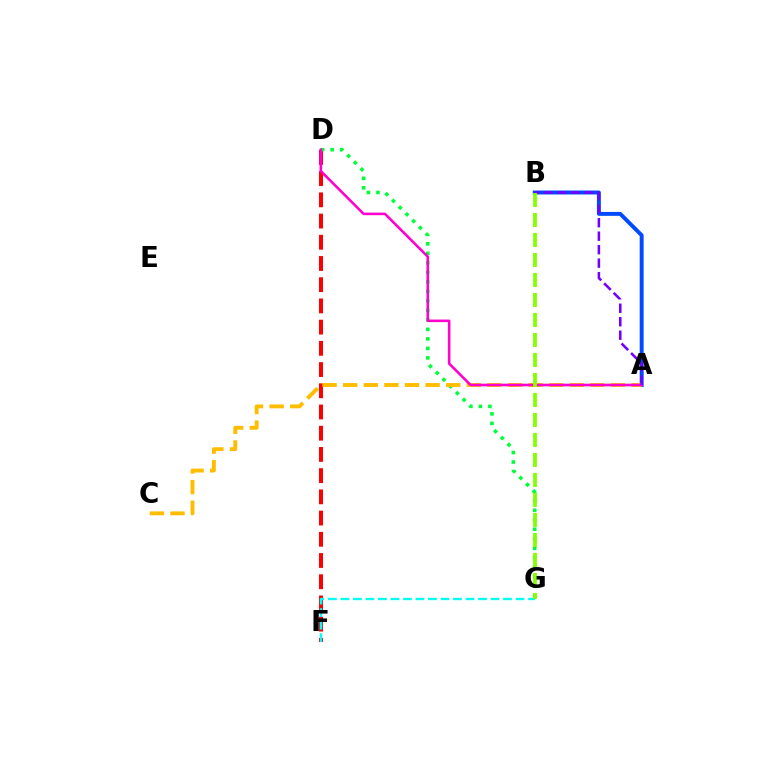{('D', 'F'): [{'color': '#ff0000', 'line_style': 'dashed', 'thickness': 2.88}], ('A', 'B'): [{'color': '#004bff', 'line_style': 'solid', 'thickness': 2.83}, {'color': '#7200ff', 'line_style': 'dashed', 'thickness': 1.83}], ('D', 'G'): [{'color': '#00ff39', 'line_style': 'dotted', 'thickness': 2.58}], ('A', 'C'): [{'color': '#ffbd00', 'line_style': 'dashed', 'thickness': 2.8}], ('A', 'D'): [{'color': '#ff00cf', 'line_style': 'solid', 'thickness': 1.85}], ('F', 'G'): [{'color': '#00fff6', 'line_style': 'dashed', 'thickness': 1.7}], ('B', 'G'): [{'color': '#84ff00', 'line_style': 'dashed', 'thickness': 2.72}]}